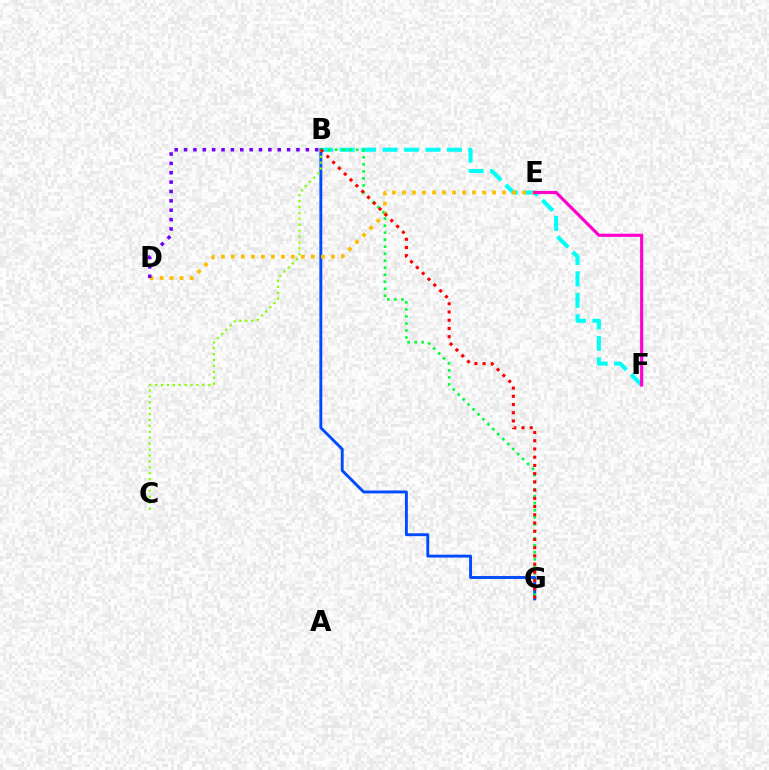{('B', 'F'): [{'color': '#00fff6', 'line_style': 'dashed', 'thickness': 2.92}], ('B', 'G'): [{'color': '#004bff', 'line_style': 'solid', 'thickness': 2.09}, {'color': '#00ff39', 'line_style': 'dotted', 'thickness': 1.91}, {'color': '#ff0000', 'line_style': 'dotted', 'thickness': 2.24}], ('D', 'E'): [{'color': '#ffbd00', 'line_style': 'dotted', 'thickness': 2.72}], ('E', 'F'): [{'color': '#ff00cf', 'line_style': 'solid', 'thickness': 2.26}], ('B', 'D'): [{'color': '#7200ff', 'line_style': 'dotted', 'thickness': 2.54}], ('B', 'C'): [{'color': '#84ff00', 'line_style': 'dotted', 'thickness': 1.61}]}